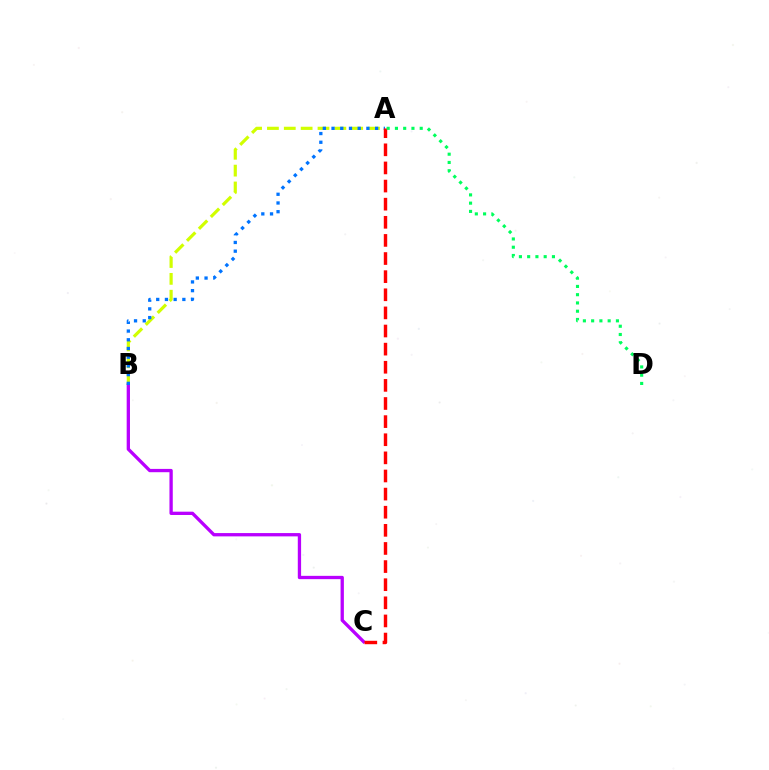{('A', 'B'): [{'color': '#d1ff00', 'line_style': 'dashed', 'thickness': 2.29}, {'color': '#0074ff', 'line_style': 'dotted', 'thickness': 2.37}], ('B', 'C'): [{'color': '#b900ff', 'line_style': 'solid', 'thickness': 2.38}], ('A', 'C'): [{'color': '#ff0000', 'line_style': 'dashed', 'thickness': 2.46}], ('A', 'D'): [{'color': '#00ff5c', 'line_style': 'dotted', 'thickness': 2.24}]}